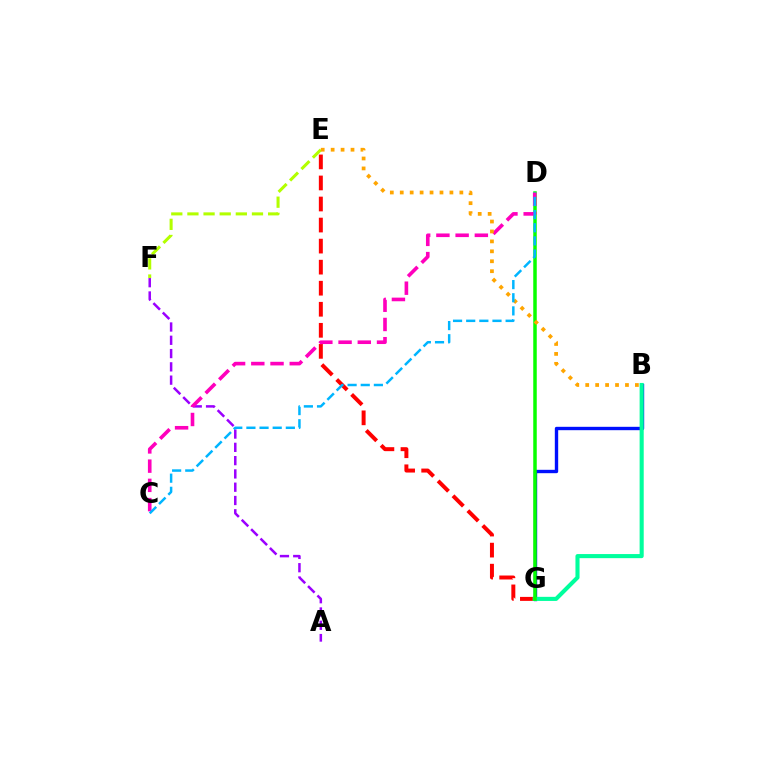{('E', 'G'): [{'color': '#ff0000', 'line_style': 'dashed', 'thickness': 2.86}], ('B', 'G'): [{'color': '#0010ff', 'line_style': 'solid', 'thickness': 2.43}, {'color': '#00ff9d', 'line_style': 'solid', 'thickness': 2.95}], ('E', 'F'): [{'color': '#b3ff00', 'line_style': 'dashed', 'thickness': 2.19}], ('A', 'F'): [{'color': '#9b00ff', 'line_style': 'dashed', 'thickness': 1.81}], ('D', 'G'): [{'color': '#08ff00', 'line_style': 'solid', 'thickness': 2.52}], ('C', 'D'): [{'color': '#ff00bd', 'line_style': 'dashed', 'thickness': 2.61}, {'color': '#00b5ff', 'line_style': 'dashed', 'thickness': 1.79}], ('B', 'E'): [{'color': '#ffa500', 'line_style': 'dotted', 'thickness': 2.7}]}